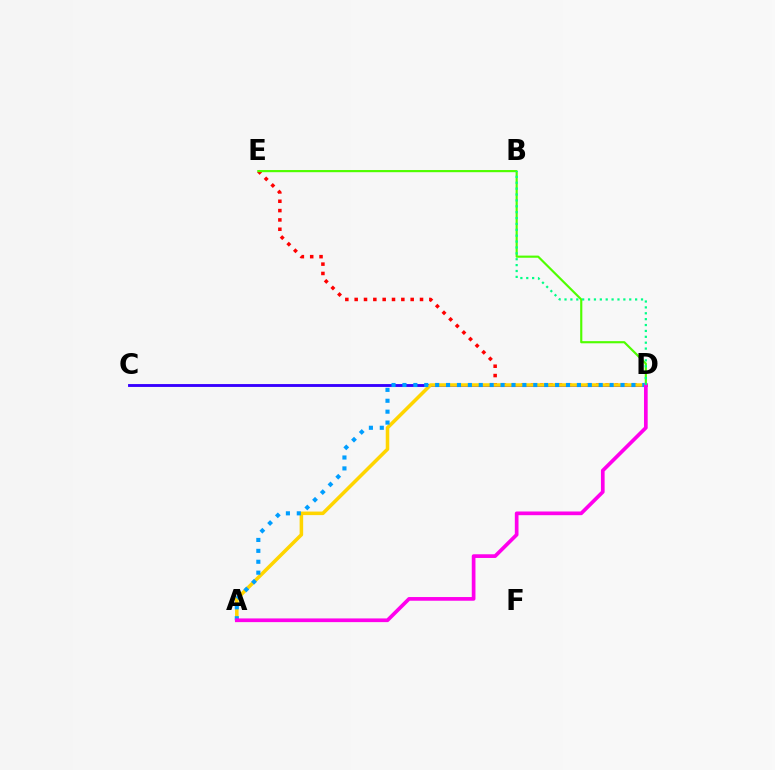{('D', 'E'): [{'color': '#ff0000', 'line_style': 'dotted', 'thickness': 2.54}, {'color': '#4fff00', 'line_style': 'solid', 'thickness': 1.55}], ('C', 'D'): [{'color': '#3700ff', 'line_style': 'solid', 'thickness': 2.06}], ('A', 'D'): [{'color': '#ffd500', 'line_style': 'solid', 'thickness': 2.54}, {'color': '#009eff', 'line_style': 'dotted', 'thickness': 2.96}, {'color': '#ff00ed', 'line_style': 'solid', 'thickness': 2.66}], ('B', 'D'): [{'color': '#00ff86', 'line_style': 'dotted', 'thickness': 1.6}]}